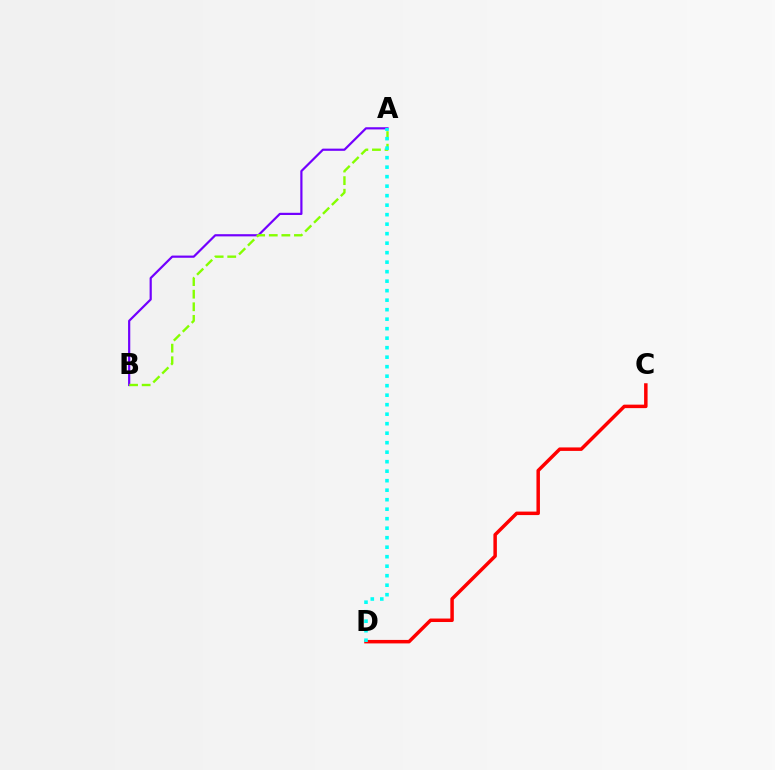{('A', 'B'): [{'color': '#7200ff', 'line_style': 'solid', 'thickness': 1.58}, {'color': '#84ff00', 'line_style': 'dashed', 'thickness': 1.71}], ('C', 'D'): [{'color': '#ff0000', 'line_style': 'solid', 'thickness': 2.51}], ('A', 'D'): [{'color': '#00fff6', 'line_style': 'dotted', 'thickness': 2.58}]}